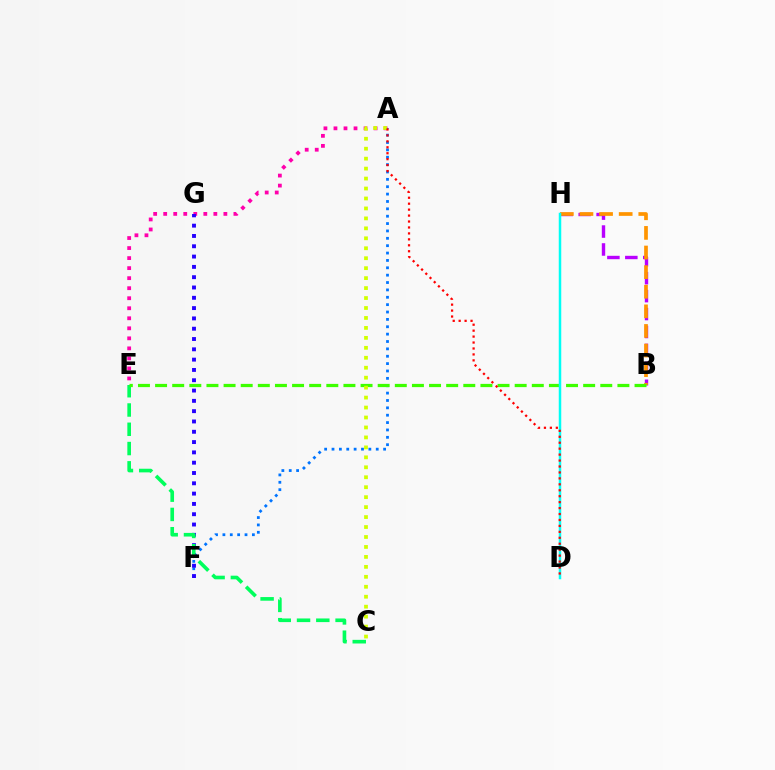{('A', 'E'): [{'color': '#ff00ac', 'line_style': 'dotted', 'thickness': 2.73}], ('A', 'F'): [{'color': '#0074ff', 'line_style': 'dotted', 'thickness': 2.0}], ('B', 'H'): [{'color': '#b900ff', 'line_style': 'dashed', 'thickness': 2.44}, {'color': '#ff9400', 'line_style': 'dashed', 'thickness': 2.66}], ('F', 'G'): [{'color': '#2500ff', 'line_style': 'dotted', 'thickness': 2.8}], ('C', 'E'): [{'color': '#00ff5c', 'line_style': 'dashed', 'thickness': 2.62}], ('B', 'E'): [{'color': '#3dff00', 'line_style': 'dashed', 'thickness': 2.33}], ('A', 'C'): [{'color': '#d1ff00', 'line_style': 'dotted', 'thickness': 2.71}], ('D', 'H'): [{'color': '#00fff6', 'line_style': 'solid', 'thickness': 1.8}], ('A', 'D'): [{'color': '#ff0000', 'line_style': 'dotted', 'thickness': 1.61}]}